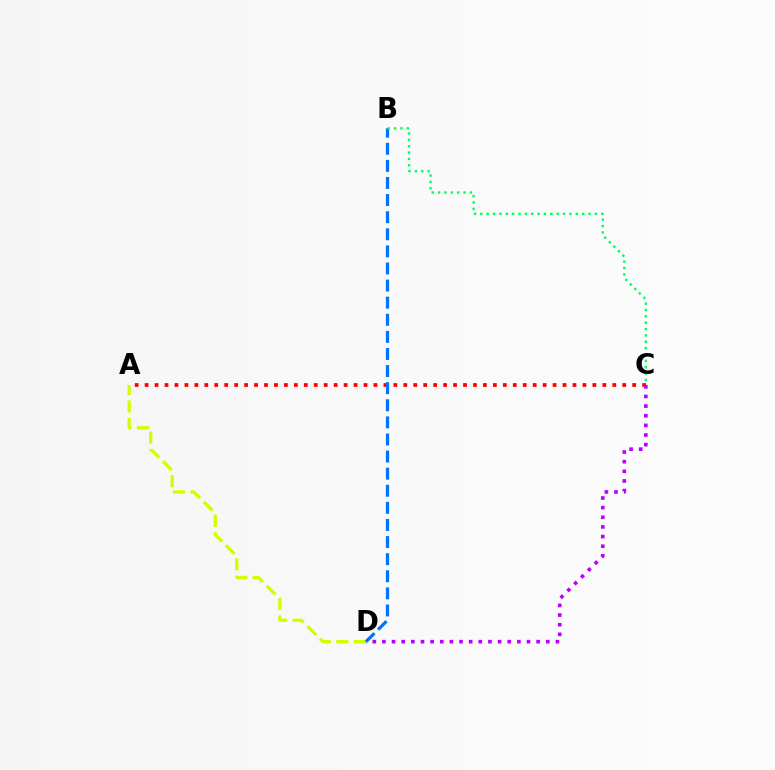{('A', 'C'): [{'color': '#ff0000', 'line_style': 'dotted', 'thickness': 2.7}], ('C', 'D'): [{'color': '#b900ff', 'line_style': 'dotted', 'thickness': 2.62}], ('A', 'D'): [{'color': '#d1ff00', 'line_style': 'dashed', 'thickness': 2.38}], ('B', 'D'): [{'color': '#0074ff', 'line_style': 'dashed', 'thickness': 2.32}], ('B', 'C'): [{'color': '#00ff5c', 'line_style': 'dotted', 'thickness': 1.73}]}